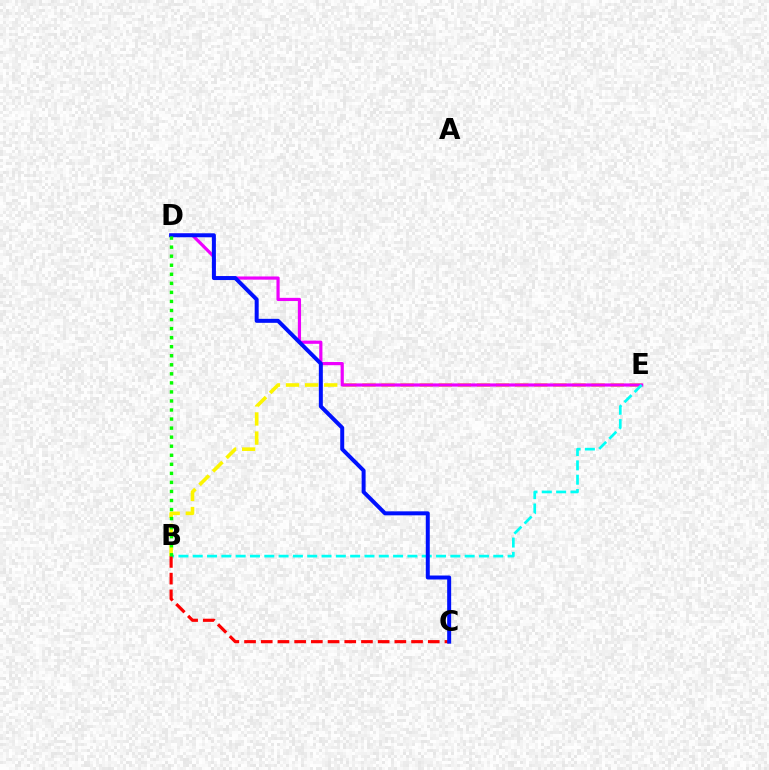{('B', 'E'): [{'color': '#fcf500', 'line_style': 'dashed', 'thickness': 2.59}, {'color': '#00fff6', 'line_style': 'dashed', 'thickness': 1.94}], ('D', 'E'): [{'color': '#ee00ff', 'line_style': 'solid', 'thickness': 2.3}], ('B', 'C'): [{'color': '#ff0000', 'line_style': 'dashed', 'thickness': 2.27}], ('C', 'D'): [{'color': '#0010ff', 'line_style': 'solid', 'thickness': 2.87}], ('B', 'D'): [{'color': '#08ff00', 'line_style': 'dotted', 'thickness': 2.46}]}